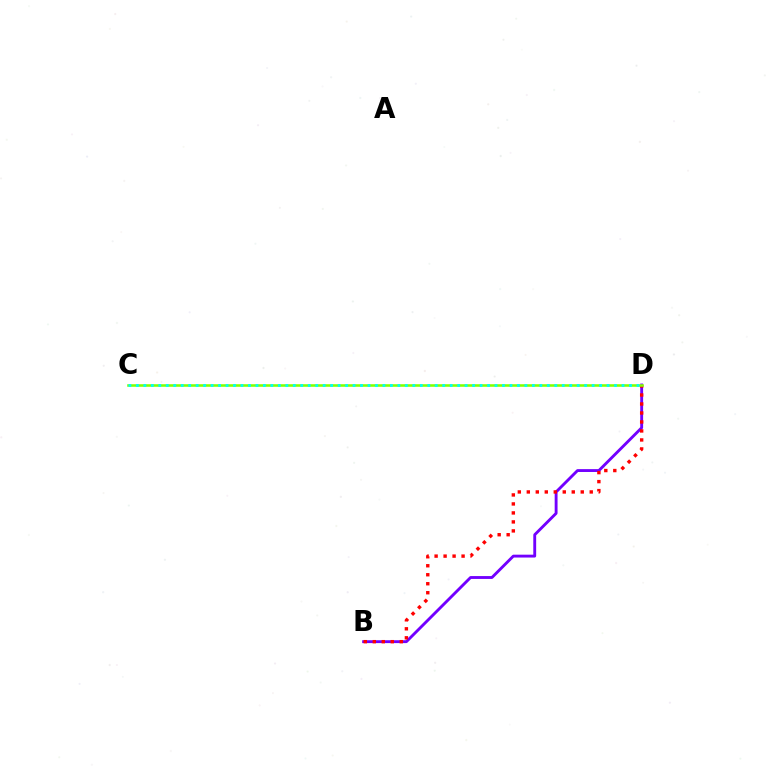{('B', 'D'): [{'color': '#7200ff', 'line_style': 'solid', 'thickness': 2.07}, {'color': '#ff0000', 'line_style': 'dotted', 'thickness': 2.44}], ('C', 'D'): [{'color': '#84ff00', 'line_style': 'solid', 'thickness': 1.85}, {'color': '#00fff6', 'line_style': 'dotted', 'thickness': 2.03}]}